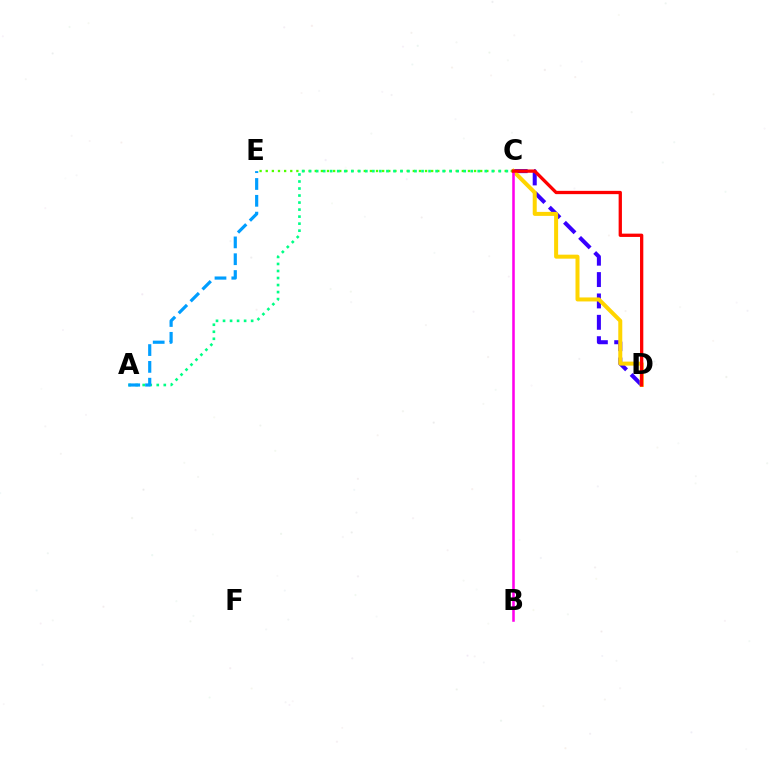{('C', 'D'): [{'color': '#3700ff', 'line_style': 'dashed', 'thickness': 2.9}, {'color': '#ffd500', 'line_style': 'solid', 'thickness': 2.88}, {'color': '#ff0000', 'line_style': 'solid', 'thickness': 2.37}], ('C', 'E'): [{'color': '#4fff00', 'line_style': 'dotted', 'thickness': 1.66}], ('B', 'C'): [{'color': '#ff00ed', 'line_style': 'solid', 'thickness': 1.84}], ('A', 'C'): [{'color': '#00ff86', 'line_style': 'dotted', 'thickness': 1.91}], ('A', 'E'): [{'color': '#009eff', 'line_style': 'dashed', 'thickness': 2.28}]}